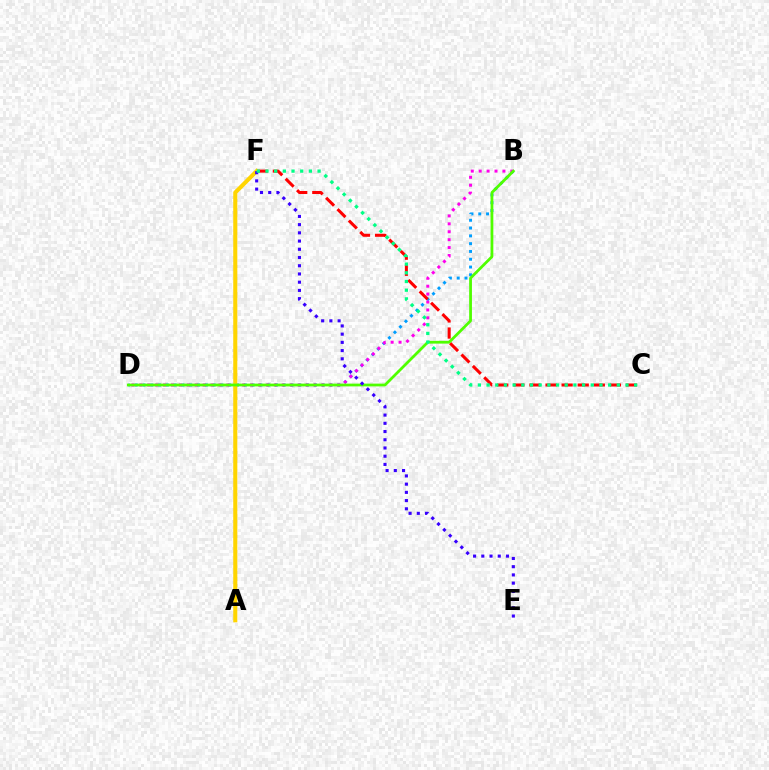{('B', 'D'): [{'color': '#009eff', 'line_style': 'dotted', 'thickness': 2.12}, {'color': '#ff00ed', 'line_style': 'dotted', 'thickness': 2.15}, {'color': '#4fff00', 'line_style': 'solid', 'thickness': 1.99}], ('C', 'F'): [{'color': '#ff0000', 'line_style': 'dashed', 'thickness': 2.19}, {'color': '#00ff86', 'line_style': 'dotted', 'thickness': 2.36}], ('A', 'F'): [{'color': '#ffd500', 'line_style': 'solid', 'thickness': 2.94}], ('E', 'F'): [{'color': '#3700ff', 'line_style': 'dotted', 'thickness': 2.23}]}